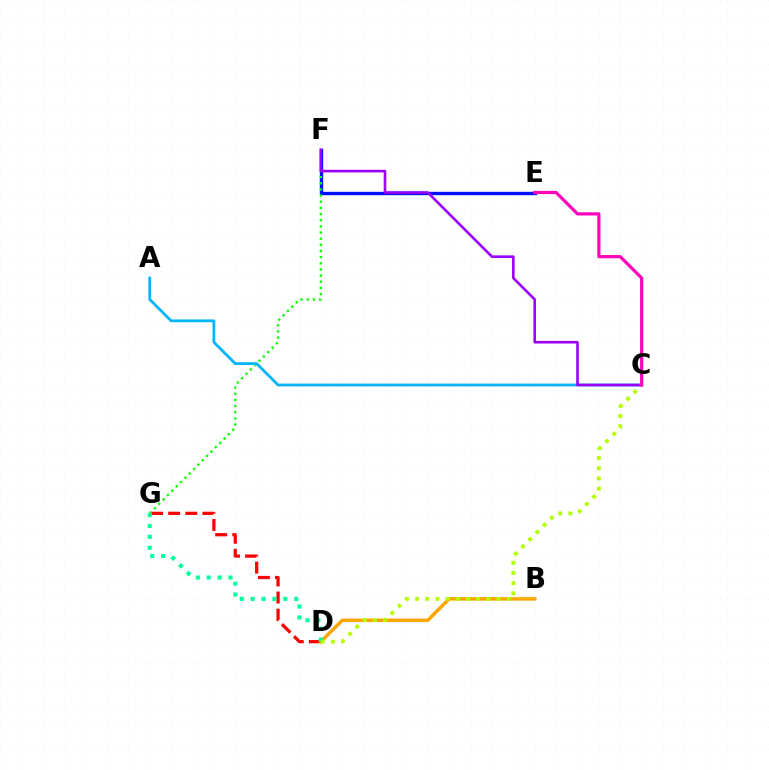{('D', 'G'): [{'color': '#ff0000', 'line_style': 'dashed', 'thickness': 2.32}, {'color': '#00ff9d', 'line_style': 'dotted', 'thickness': 2.96}], ('E', 'F'): [{'color': '#0010ff', 'line_style': 'solid', 'thickness': 2.43}], ('F', 'G'): [{'color': '#08ff00', 'line_style': 'dotted', 'thickness': 1.67}], ('B', 'D'): [{'color': '#ffa500', 'line_style': 'solid', 'thickness': 2.49}], ('A', 'C'): [{'color': '#00b5ff', 'line_style': 'solid', 'thickness': 2.0}], ('C', 'F'): [{'color': '#9b00ff', 'line_style': 'solid', 'thickness': 1.88}], ('C', 'D'): [{'color': '#b3ff00', 'line_style': 'dotted', 'thickness': 2.77}], ('C', 'E'): [{'color': '#ff00bd', 'line_style': 'solid', 'thickness': 2.29}]}